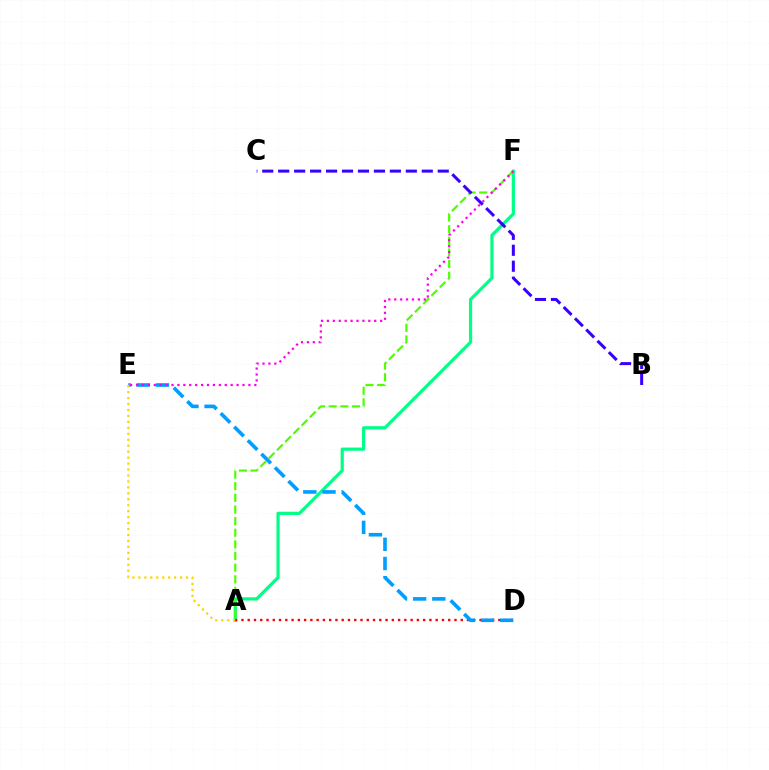{('A', 'F'): [{'color': '#00ff86', 'line_style': 'solid', 'thickness': 2.3}, {'color': '#4fff00', 'line_style': 'dashed', 'thickness': 1.58}], ('A', 'D'): [{'color': '#ff0000', 'line_style': 'dotted', 'thickness': 1.7}], ('D', 'E'): [{'color': '#009eff', 'line_style': 'dashed', 'thickness': 2.6}], ('A', 'E'): [{'color': '#ffd500', 'line_style': 'dotted', 'thickness': 1.62}], ('B', 'C'): [{'color': '#3700ff', 'line_style': 'dashed', 'thickness': 2.17}], ('E', 'F'): [{'color': '#ff00ed', 'line_style': 'dotted', 'thickness': 1.61}]}